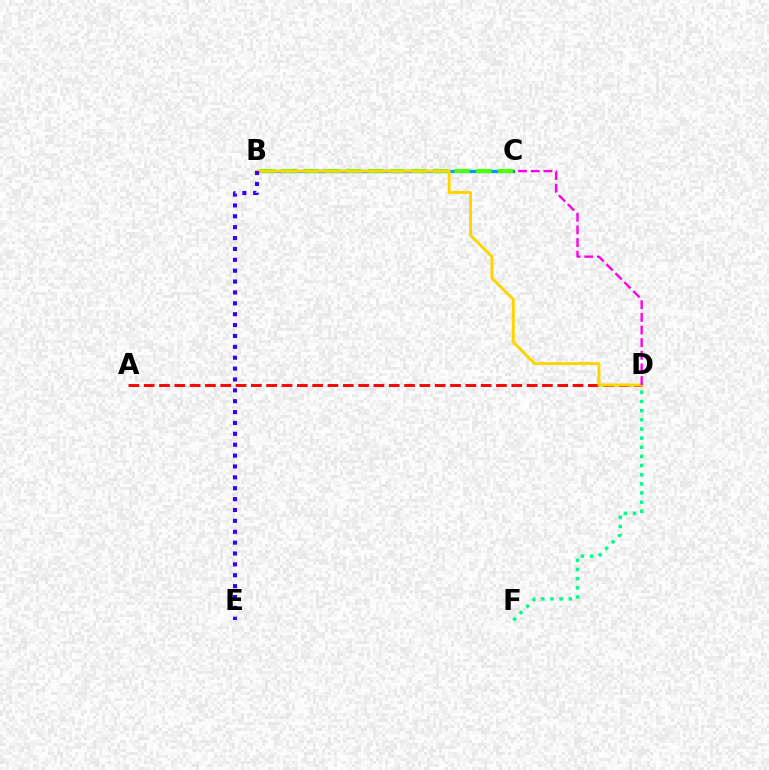{('D', 'F'): [{'color': '#00ff86', 'line_style': 'dotted', 'thickness': 2.49}], ('B', 'C'): [{'color': '#009eff', 'line_style': 'solid', 'thickness': 2.38}, {'color': '#4fff00', 'line_style': 'dashed', 'thickness': 2.94}], ('A', 'D'): [{'color': '#ff0000', 'line_style': 'dashed', 'thickness': 2.08}], ('B', 'D'): [{'color': '#ffd500', 'line_style': 'solid', 'thickness': 2.12}], ('B', 'E'): [{'color': '#3700ff', 'line_style': 'dotted', 'thickness': 2.96}], ('C', 'D'): [{'color': '#ff00ed', 'line_style': 'dashed', 'thickness': 1.72}]}